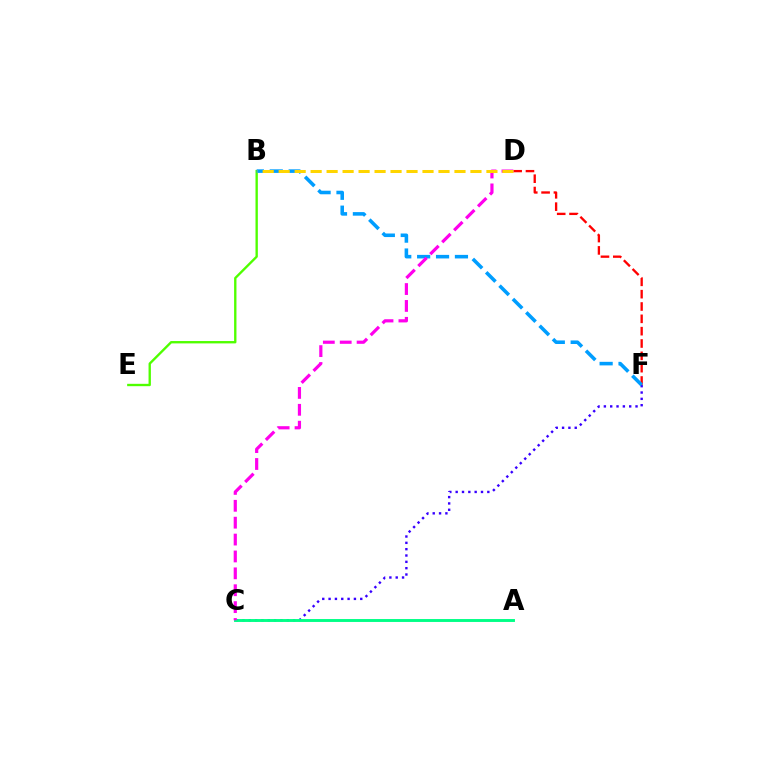{('D', 'F'): [{'color': '#ff0000', 'line_style': 'dashed', 'thickness': 1.68}], ('B', 'E'): [{'color': '#4fff00', 'line_style': 'solid', 'thickness': 1.7}], ('C', 'F'): [{'color': '#3700ff', 'line_style': 'dotted', 'thickness': 1.72}], ('B', 'F'): [{'color': '#009eff', 'line_style': 'dashed', 'thickness': 2.57}], ('A', 'C'): [{'color': '#00ff86', 'line_style': 'solid', 'thickness': 2.09}], ('C', 'D'): [{'color': '#ff00ed', 'line_style': 'dashed', 'thickness': 2.29}], ('B', 'D'): [{'color': '#ffd500', 'line_style': 'dashed', 'thickness': 2.17}]}